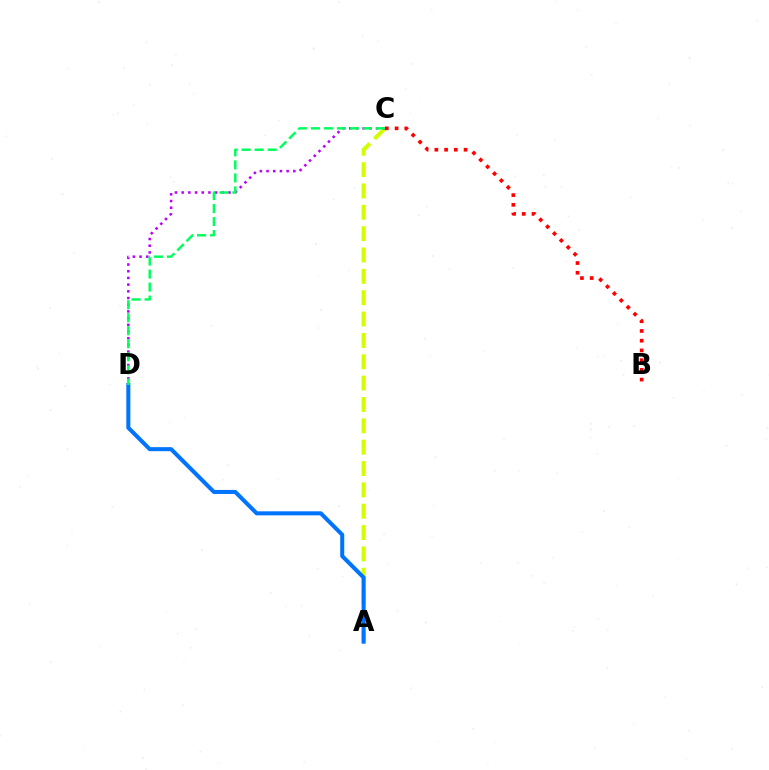{('A', 'C'): [{'color': '#d1ff00', 'line_style': 'dashed', 'thickness': 2.9}], ('A', 'D'): [{'color': '#0074ff', 'line_style': 'solid', 'thickness': 2.91}], ('C', 'D'): [{'color': '#b900ff', 'line_style': 'dotted', 'thickness': 1.82}, {'color': '#00ff5c', 'line_style': 'dashed', 'thickness': 1.77}], ('B', 'C'): [{'color': '#ff0000', 'line_style': 'dotted', 'thickness': 2.64}]}